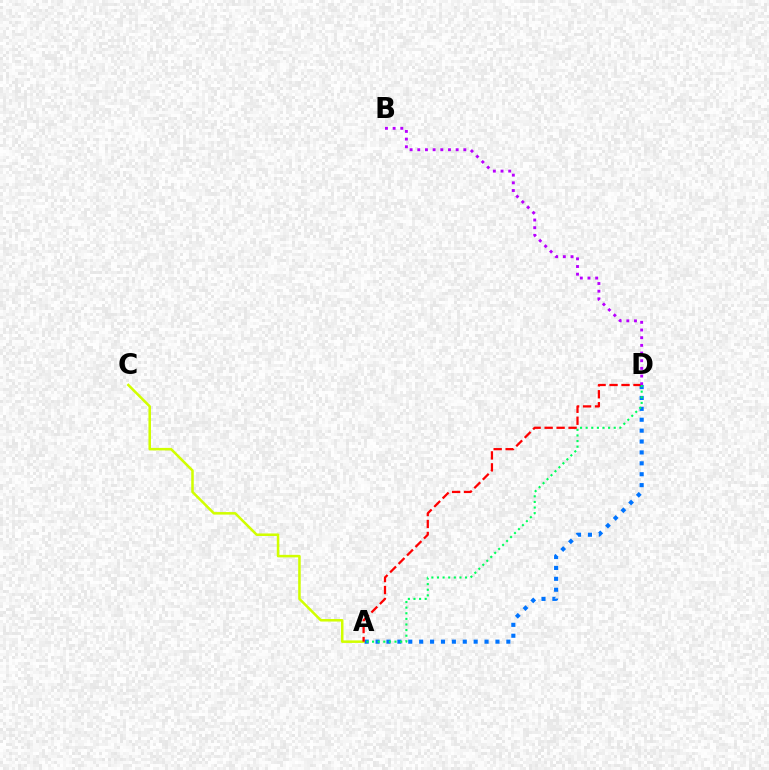{('A', 'C'): [{'color': '#d1ff00', 'line_style': 'solid', 'thickness': 1.82}], ('A', 'D'): [{'color': '#0074ff', 'line_style': 'dotted', 'thickness': 2.96}, {'color': '#ff0000', 'line_style': 'dashed', 'thickness': 1.63}, {'color': '#00ff5c', 'line_style': 'dotted', 'thickness': 1.53}], ('B', 'D'): [{'color': '#b900ff', 'line_style': 'dotted', 'thickness': 2.09}]}